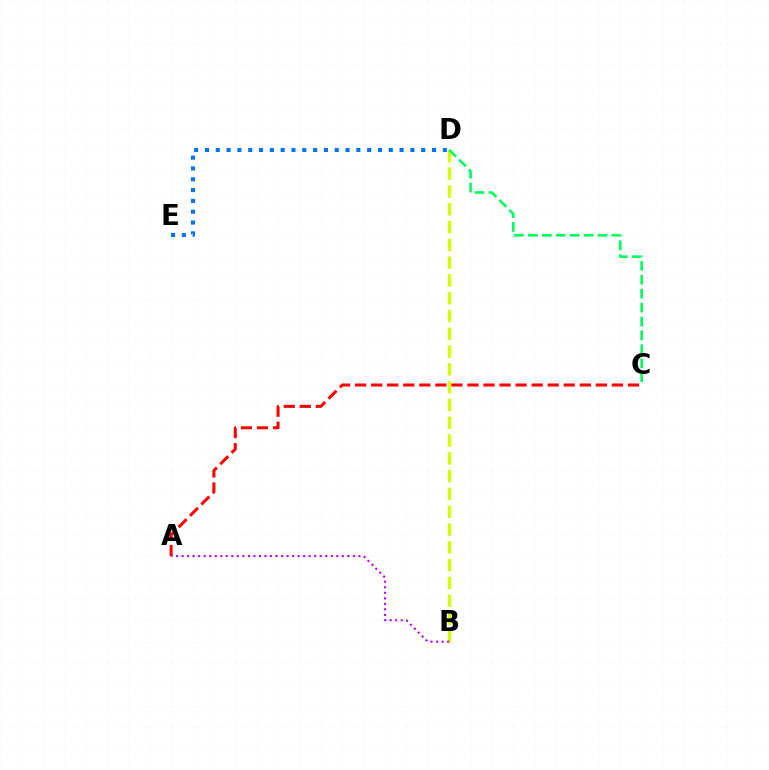{('B', 'D'): [{'color': '#d1ff00', 'line_style': 'dashed', 'thickness': 2.42}], ('A', 'C'): [{'color': '#ff0000', 'line_style': 'dashed', 'thickness': 2.18}], ('A', 'B'): [{'color': '#b900ff', 'line_style': 'dotted', 'thickness': 1.5}], ('C', 'D'): [{'color': '#00ff5c', 'line_style': 'dashed', 'thickness': 1.89}], ('D', 'E'): [{'color': '#0074ff', 'line_style': 'dotted', 'thickness': 2.94}]}